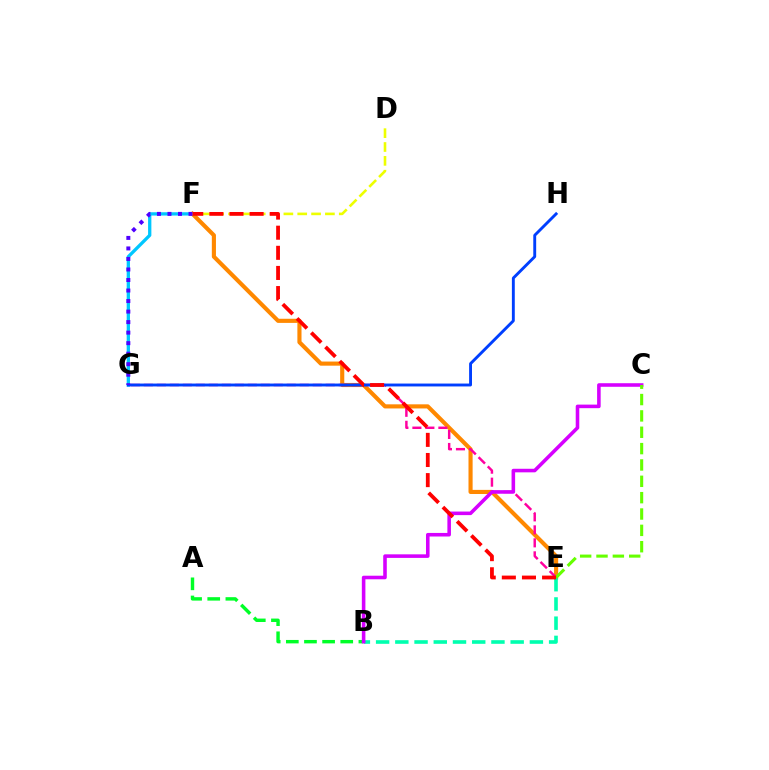{('F', 'G'): [{'color': '#00c7ff', 'line_style': 'solid', 'thickness': 2.37}, {'color': '#4f00ff', 'line_style': 'dotted', 'thickness': 2.86}], ('E', 'F'): [{'color': '#ff8800', 'line_style': 'solid', 'thickness': 2.97}, {'color': '#ff0000', 'line_style': 'dashed', 'thickness': 2.73}], ('E', 'G'): [{'color': '#ff00a0', 'line_style': 'dashed', 'thickness': 1.76}], ('G', 'H'): [{'color': '#003fff', 'line_style': 'solid', 'thickness': 2.08}], ('D', 'F'): [{'color': '#eeff00', 'line_style': 'dashed', 'thickness': 1.88}], ('A', 'B'): [{'color': '#00ff27', 'line_style': 'dashed', 'thickness': 2.46}], ('B', 'E'): [{'color': '#00ffaf', 'line_style': 'dashed', 'thickness': 2.61}], ('B', 'C'): [{'color': '#d600ff', 'line_style': 'solid', 'thickness': 2.57}], ('C', 'E'): [{'color': '#66ff00', 'line_style': 'dashed', 'thickness': 2.22}]}